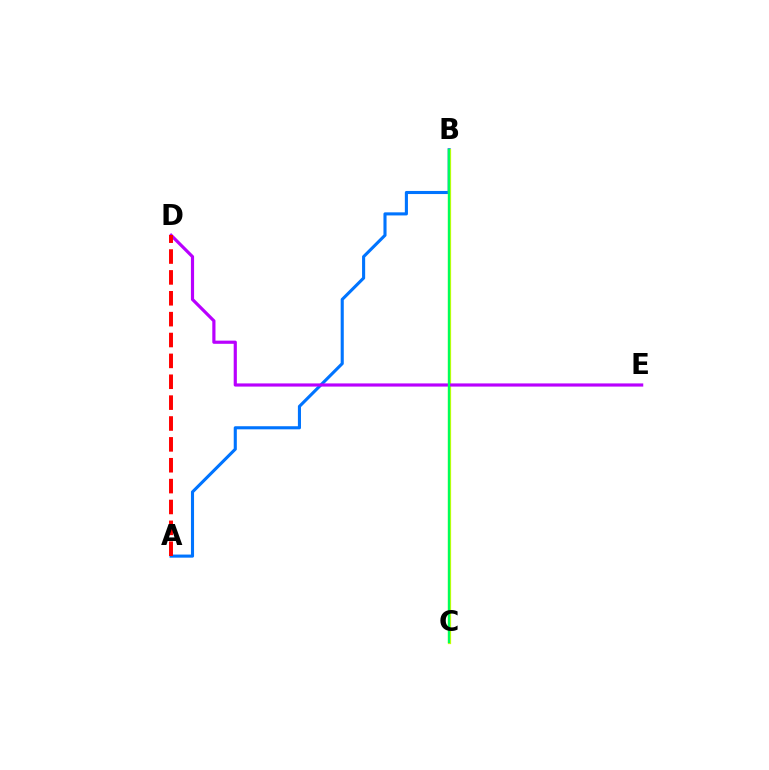{('A', 'B'): [{'color': '#0074ff', 'line_style': 'solid', 'thickness': 2.23}], ('B', 'C'): [{'color': '#d1ff00', 'line_style': 'solid', 'thickness': 2.35}, {'color': '#00ff5c', 'line_style': 'solid', 'thickness': 1.64}], ('D', 'E'): [{'color': '#b900ff', 'line_style': 'solid', 'thickness': 2.28}], ('A', 'D'): [{'color': '#ff0000', 'line_style': 'dashed', 'thickness': 2.84}]}